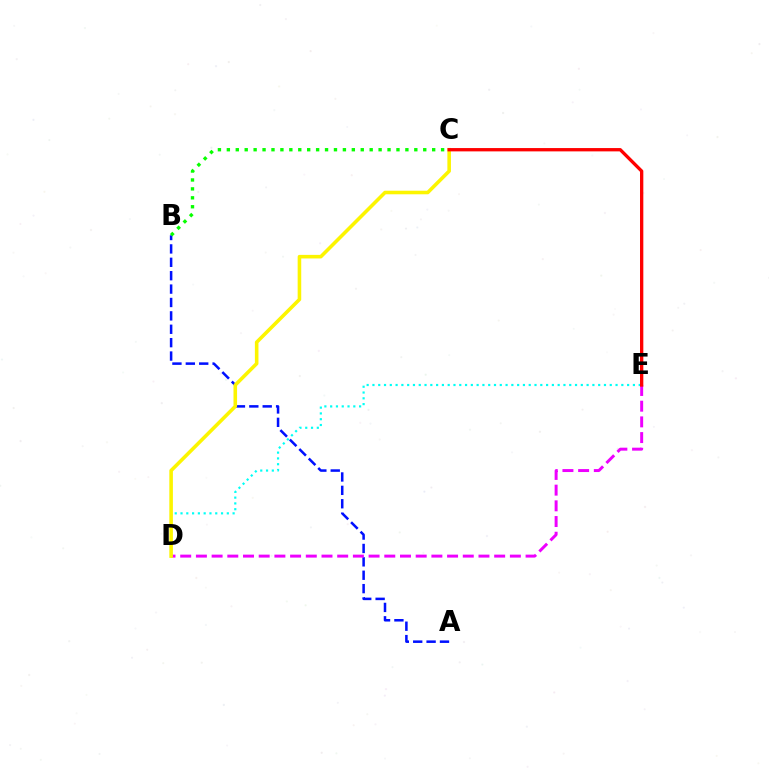{('A', 'B'): [{'color': '#0010ff', 'line_style': 'dashed', 'thickness': 1.82}], ('D', 'E'): [{'color': '#00fff6', 'line_style': 'dotted', 'thickness': 1.57}, {'color': '#ee00ff', 'line_style': 'dashed', 'thickness': 2.13}], ('C', 'D'): [{'color': '#fcf500', 'line_style': 'solid', 'thickness': 2.57}], ('C', 'E'): [{'color': '#ff0000', 'line_style': 'solid', 'thickness': 2.39}], ('B', 'C'): [{'color': '#08ff00', 'line_style': 'dotted', 'thickness': 2.43}]}